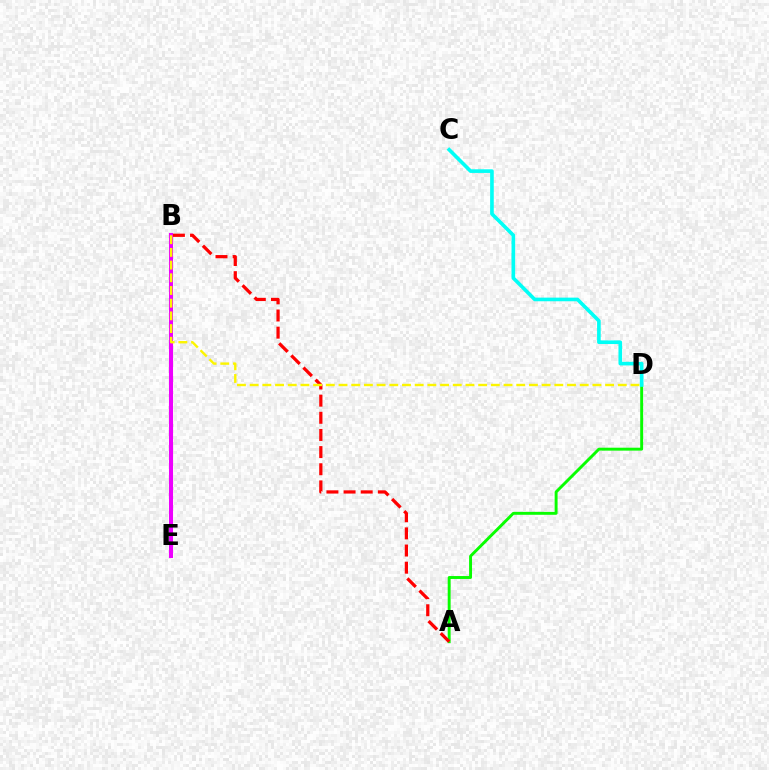{('A', 'D'): [{'color': '#08ff00', 'line_style': 'solid', 'thickness': 2.1}], ('B', 'E'): [{'color': '#0010ff', 'line_style': 'dotted', 'thickness': 1.84}, {'color': '#ee00ff', 'line_style': 'solid', 'thickness': 2.93}], ('A', 'B'): [{'color': '#ff0000', 'line_style': 'dashed', 'thickness': 2.33}], ('B', 'D'): [{'color': '#fcf500', 'line_style': 'dashed', 'thickness': 1.72}], ('C', 'D'): [{'color': '#00fff6', 'line_style': 'solid', 'thickness': 2.62}]}